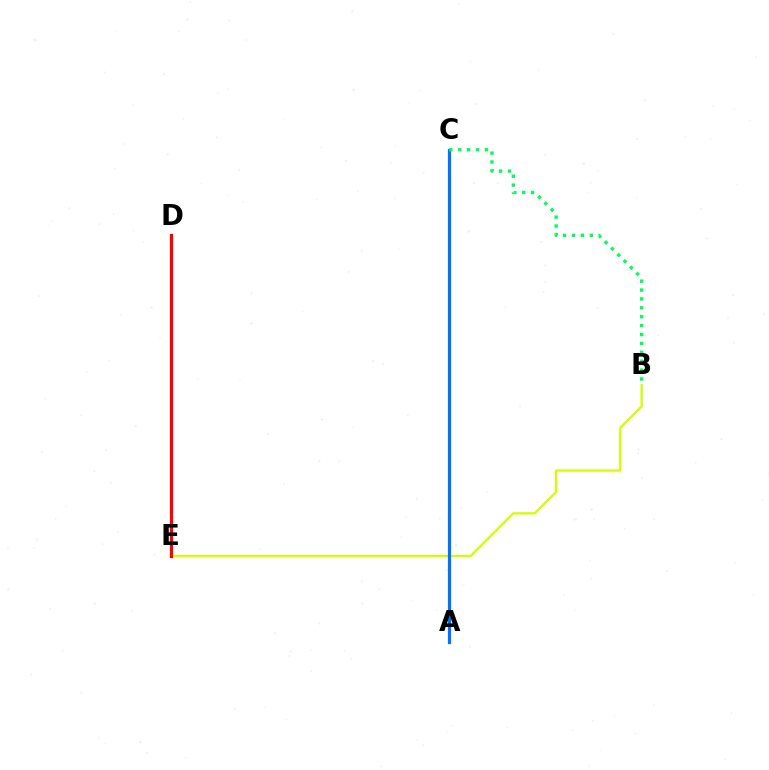{('B', 'E'): [{'color': '#d1ff00', 'line_style': 'solid', 'thickness': 1.66}], ('A', 'C'): [{'color': '#b900ff', 'line_style': 'dashed', 'thickness': 1.88}, {'color': '#0074ff', 'line_style': 'solid', 'thickness': 2.32}], ('D', 'E'): [{'color': '#ff0000', 'line_style': 'solid', 'thickness': 2.34}], ('B', 'C'): [{'color': '#00ff5c', 'line_style': 'dotted', 'thickness': 2.42}]}